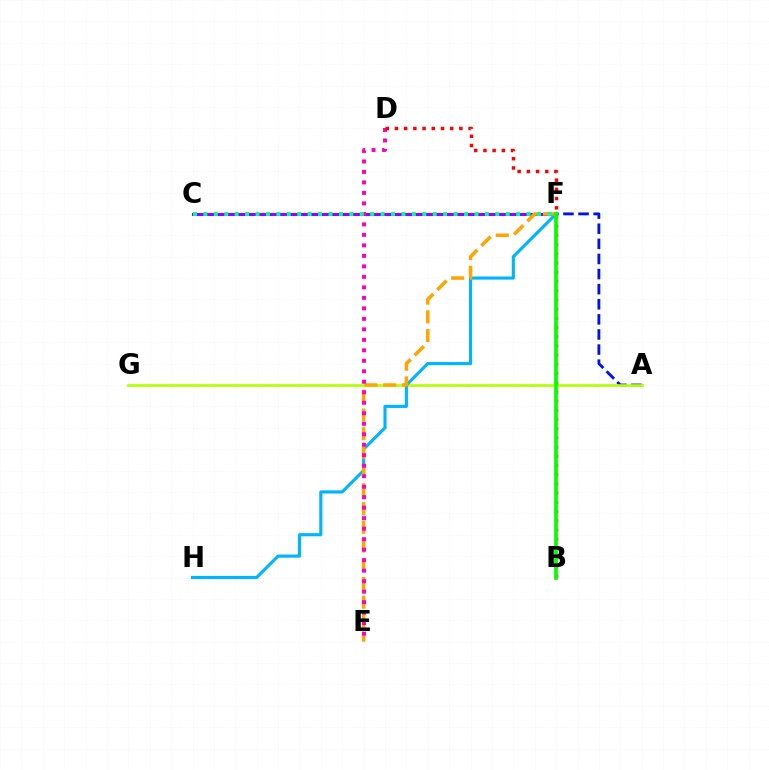{('A', 'F'): [{'color': '#0010ff', 'line_style': 'dashed', 'thickness': 2.05}], ('A', 'G'): [{'color': '#b3ff00', 'line_style': 'solid', 'thickness': 1.93}], ('C', 'F'): [{'color': '#9b00ff', 'line_style': 'solid', 'thickness': 2.23}, {'color': '#00ff9d', 'line_style': 'dotted', 'thickness': 2.83}], ('F', 'H'): [{'color': '#00b5ff', 'line_style': 'solid', 'thickness': 2.26}], ('E', 'F'): [{'color': '#ffa500', 'line_style': 'dashed', 'thickness': 2.54}], ('D', 'E'): [{'color': '#ff00bd', 'line_style': 'dotted', 'thickness': 2.85}], ('B', 'D'): [{'color': '#ff0000', 'line_style': 'dotted', 'thickness': 2.5}], ('B', 'F'): [{'color': '#08ff00', 'line_style': 'solid', 'thickness': 2.71}]}